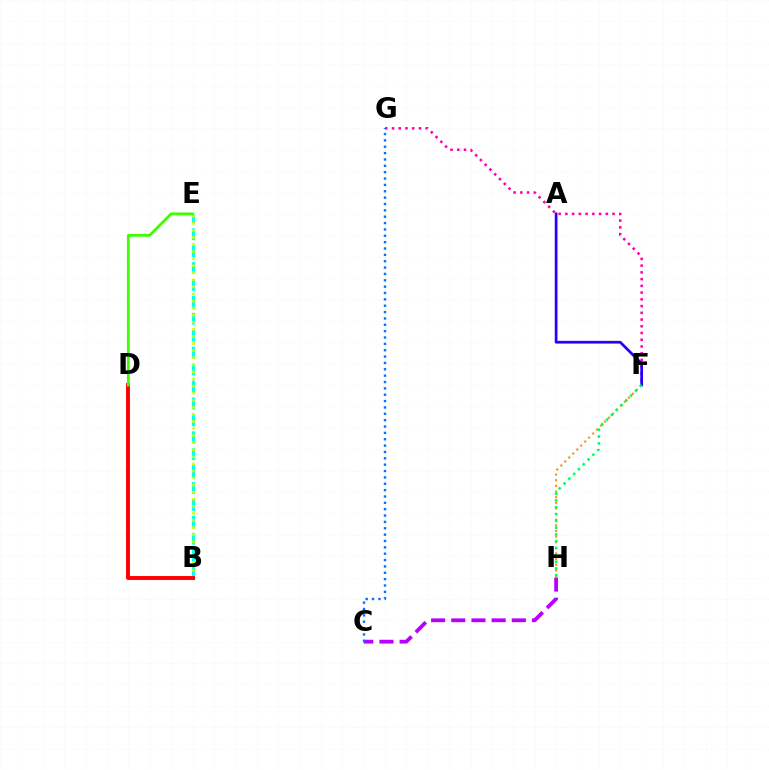{('C', 'H'): [{'color': '#b900ff', 'line_style': 'dashed', 'thickness': 2.74}], ('B', 'E'): [{'color': '#00fff6', 'line_style': 'dashed', 'thickness': 2.3}, {'color': '#d1ff00', 'line_style': 'dotted', 'thickness': 1.92}], ('F', 'G'): [{'color': '#ff00ac', 'line_style': 'dotted', 'thickness': 1.83}], ('C', 'G'): [{'color': '#0074ff', 'line_style': 'dotted', 'thickness': 1.73}], ('F', 'H'): [{'color': '#ff9400', 'line_style': 'dotted', 'thickness': 1.53}, {'color': '#00ff5c', 'line_style': 'dotted', 'thickness': 1.85}], ('B', 'D'): [{'color': '#ff0000', 'line_style': 'solid', 'thickness': 2.82}], ('A', 'F'): [{'color': '#2500ff', 'line_style': 'solid', 'thickness': 1.97}], ('D', 'E'): [{'color': '#3dff00', 'line_style': 'solid', 'thickness': 2.04}]}